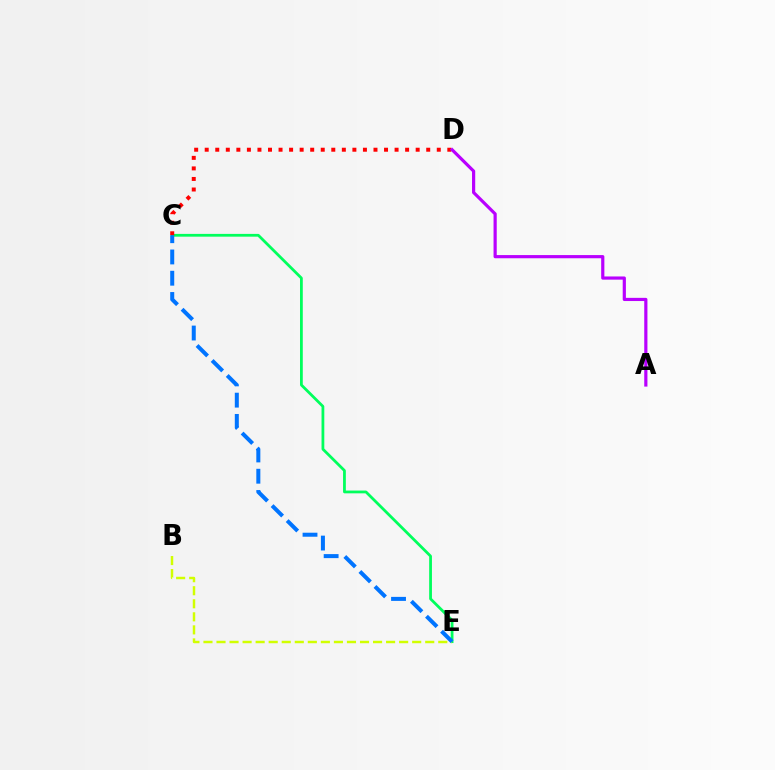{('C', 'E'): [{'color': '#00ff5c', 'line_style': 'solid', 'thickness': 2.0}, {'color': '#0074ff', 'line_style': 'dashed', 'thickness': 2.89}], ('B', 'E'): [{'color': '#d1ff00', 'line_style': 'dashed', 'thickness': 1.77}], ('C', 'D'): [{'color': '#ff0000', 'line_style': 'dotted', 'thickness': 2.87}], ('A', 'D'): [{'color': '#b900ff', 'line_style': 'solid', 'thickness': 2.29}]}